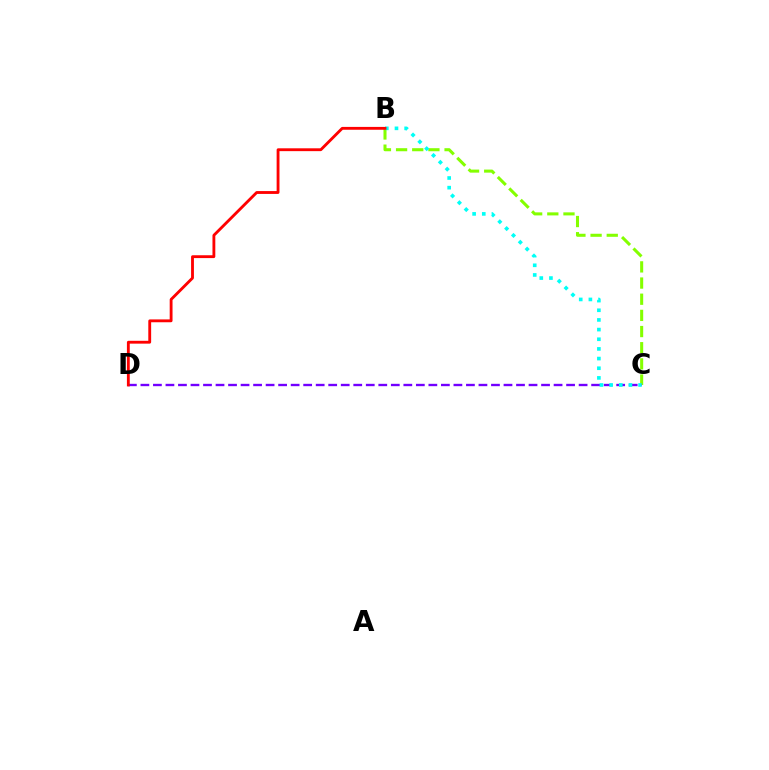{('B', 'C'): [{'color': '#84ff00', 'line_style': 'dashed', 'thickness': 2.2}, {'color': '#00fff6', 'line_style': 'dotted', 'thickness': 2.62}], ('C', 'D'): [{'color': '#7200ff', 'line_style': 'dashed', 'thickness': 1.7}], ('B', 'D'): [{'color': '#ff0000', 'line_style': 'solid', 'thickness': 2.05}]}